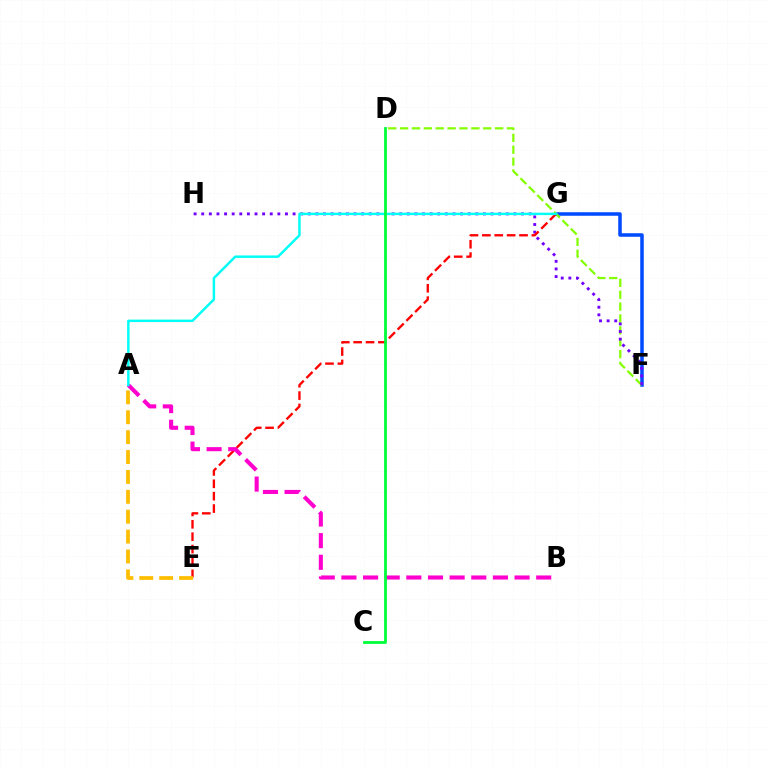{('F', 'G'): [{'color': '#004bff', 'line_style': 'solid', 'thickness': 2.53}], ('D', 'F'): [{'color': '#84ff00', 'line_style': 'dashed', 'thickness': 1.61}], ('F', 'H'): [{'color': '#7200ff', 'line_style': 'dotted', 'thickness': 2.07}], ('E', 'G'): [{'color': '#ff0000', 'line_style': 'dashed', 'thickness': 1.68}], ('A', 'B'): [{'color': '#ff00cf', 'line_style': 'dashed', 'thickness': 2.94}], ('A', 'G'): [{'color': '#00fff6', 'line_style': 'solid', 'thickness': 1.76}], ('C', 'D'): [{'color': '#00ff39', 'line_style': 'solid', 'thickness': 2.01}], ('A', 'E'): [{'color': '#ffbd00', 'line_style': 'dashed', 'thickness': 2.7}]}